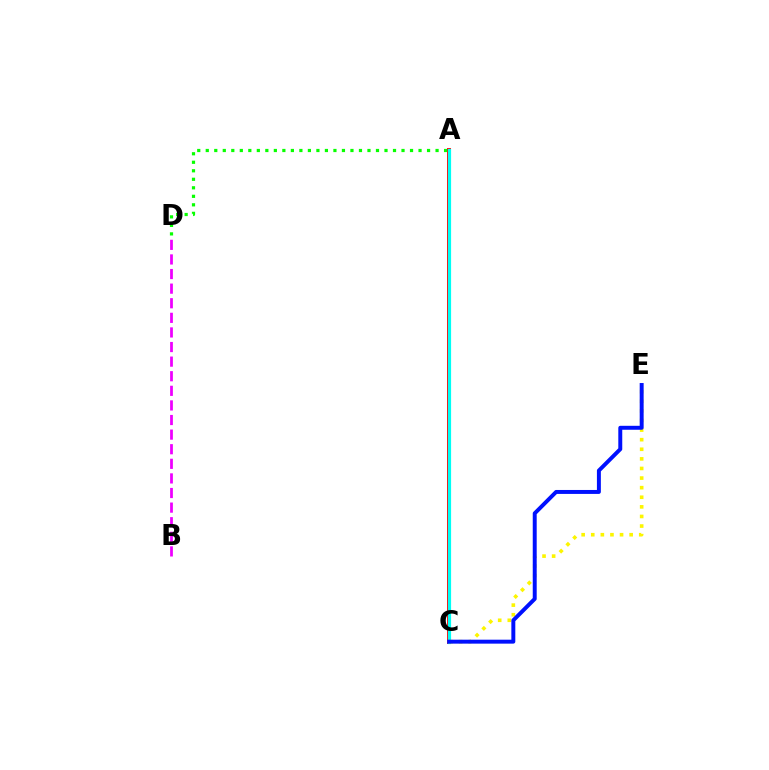{('B', 'D'): [{'color': '#ee00ff', 'line_style': 'dashed', 'thickness': 1.98}], ('A', 'C'): [{'color': '#ff0000', 'line_style': 'solid', 'thickness': 2.8}, {'color': '#00fff6', 'line_style': 'solid', 'thickness': 2.3}], ('C', 'E'): [{'color': '#fcf500', 'line_style': 'dotted', 'thickness': 2.61}, {'color': '#0010ff', 'line_style': 'solid', 'thickness': 2.84}], ('A', 'D'): [{'color': '#08ff00', 'line_style': 'dotted', 'thickness': 2.31}]}